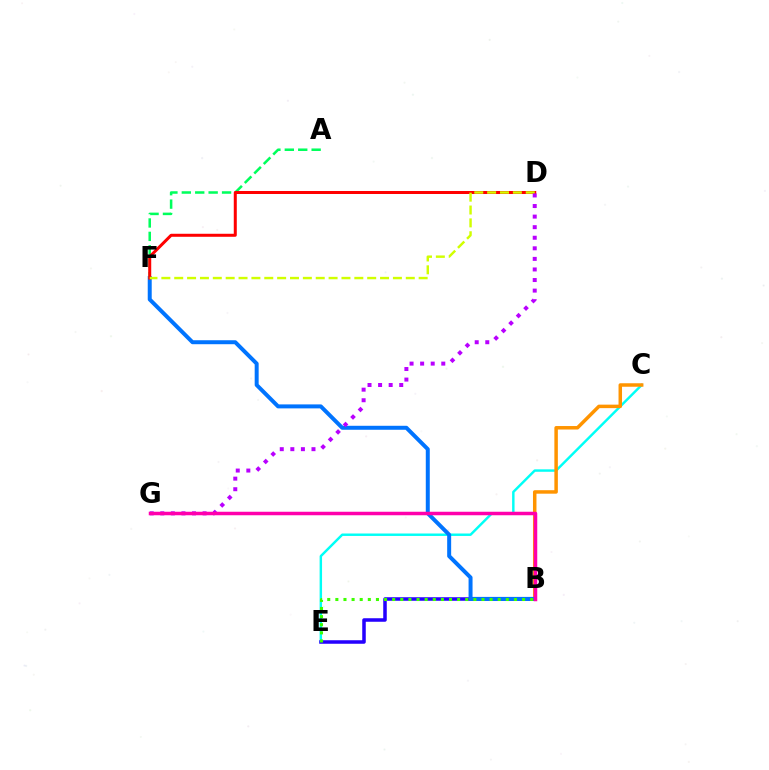{('C', 'E'): [{'color': '#00fff6', 'line_style': 'solid', 'thickness': 1.76}], ('B', 'C'): [{'color': '#ff9400', 'line_style': 'solid', 'thickness': 2.51}], ('B', 'E'): [{'color': '#2500ff', 'line_style': 'solid', 'thickness': 2.54}, {'color': '#3dff00', 'line_style': 'dotted', 'thickness': 2.21}], ('B', 'F'): [{'color': '#0074ff', 'line_style': 'solid', 'thickness': 2.86}], ('A', 'F'): [{'color': '#00ff5c', 'line_style': 'dashed', 'thickness': 1.82}], ('D', 'F'): [{'color': '#ff0000', 'line_style': 'solid', 'thickness': 2.17}, {'color': '#d1ff00', 'line_style': 'dashed', 'thickness': 1.75}], ('D', 'G'): [{'color': '#b900ff', 'line_style': 'dotted', 'thickness': 2.87}], ('B', 'G'): [{'color': '#ff00ac', 'line_style': 'solid', 'thickness': 2.52}]}